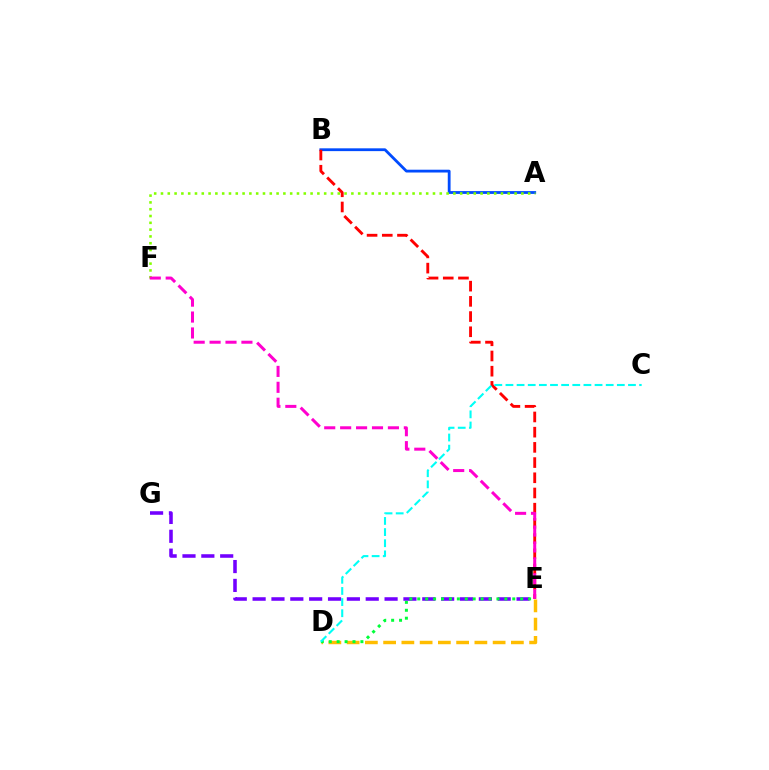{('E', 'G'): [{'color': '#7200ff', 'line_style': 'dashed', 'thickness': 2.56}], ('A', 'B'): [{'color': '#004bff', 'line_style': 'solid', 'thickness': 2.02}], ('D', 'E'): [{'color': '#ffbd00', 'line_style': 'dashed', 'thickness': 2.48}, {'color': '#00ff39', 'line_style': 'dotted', 'thickness': 2.15}], ('A', 'F'): [{'color': '#84ff00', 'line_style': 'dotted', 'thickness': 1.85}], ('B', 'E'): [{'color': '#ff0000', 'line_style': 'dashed', 'thickness': 2.07}], ('C', 'D'): [{'color': '#00fff6', 'line_style': 'dashed', 'thickness': 1.51}], ('E', 'F'): [{'color': '#ff00cf', 'line_style': 'dashed', 'thickness': 2.16}]}